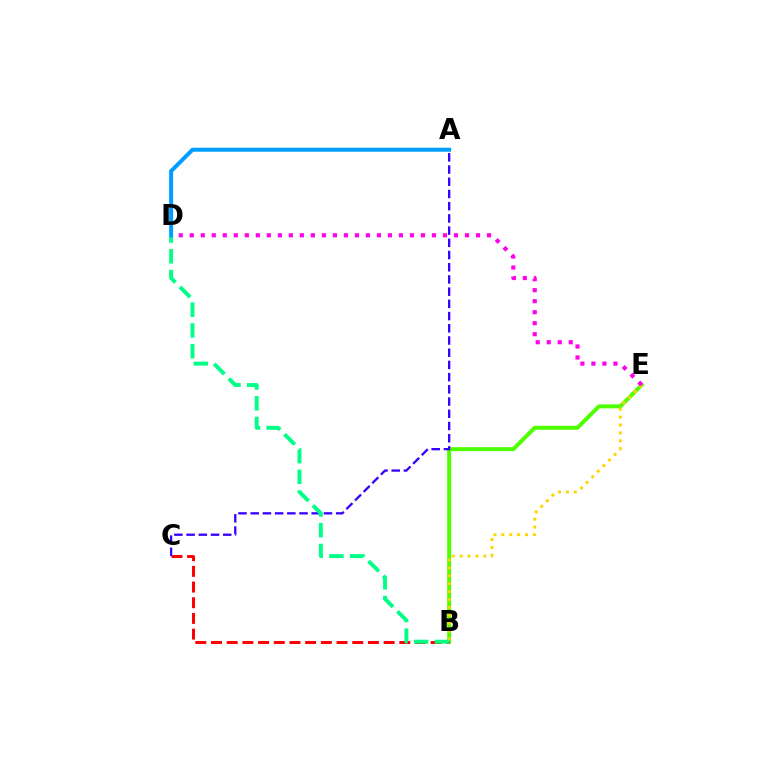{('B', 'E'): [{'color': '#4fff00', 'line_style': 'solid', 'thickness': 2.87}, {'color': '#ffd500', 'line_style': 'dotted', 'thickness': 2.15}], ('B', 'C'): [{'color': '#ff0000', 'line_style': 'dashed', 'thickness': 2.13}], ('A', 'C'): [{'color': '#3700ff', 'line_style': 'dashed', 'thickness': 1.66}], ('B', 'D'): [{'color': '#00ff86', 'line_style': 'dashed', 'thickness': 2.82}], ('D', 'E'): [{'color': '#ff00ed', 'line_style': 'dotted', 'thickness': 2.99}], ('A', 'D'): [{'color': '#009eff', 'line_style': 'solid', 'thickness': 2.87}]}